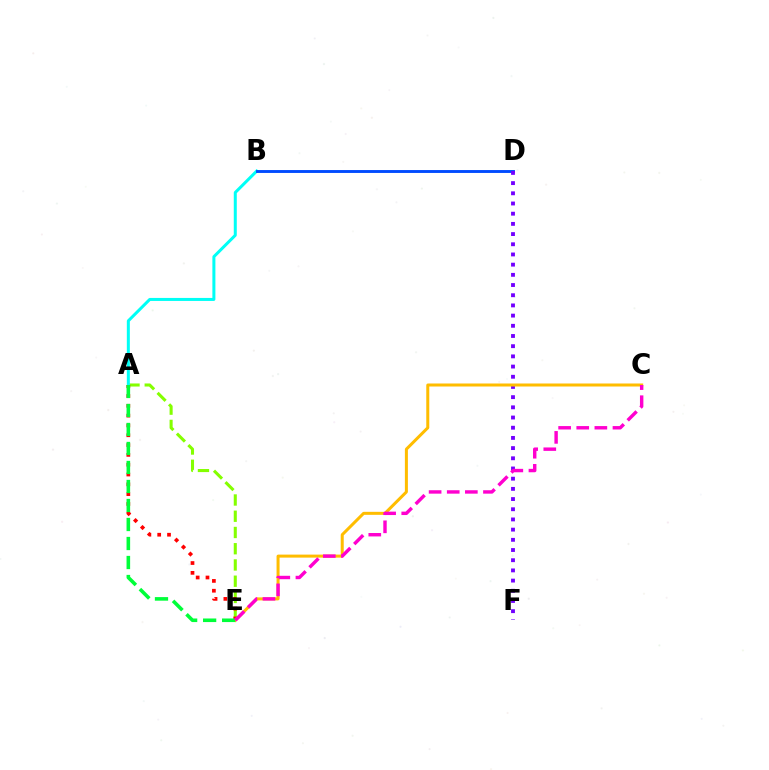{('A', 'E'): [{'color': '#84ff00', 'line_style': 'dashed', 'thickness': 2.21}, {'color': '#ff0000', 'line_style': 'dotted', 'thickness': 2.67}, {'color': '#00ff39', 'line_style': 'dashed', 'thickness': 2.58}], ('A', 'B'): [{'color': '#00fff6', 'line_style': 'solid', 'thickness': 2.17}], ('B', 'D'): [{'color': '#004bff', 'line_style': 'solid', 'thickness': 2.08}], ('D', 'F'): [{'color': '#7200ff', 'line_style': 'dotted', 'thickness': 2.77}], ('C', 'E'): [{'color': '#ffbd00', 'line_style': 'solid', 'thickness': 2.17}, {'color': '#ff00cf', 'line_style': 'dashed', 'thickness': 2.46}]}